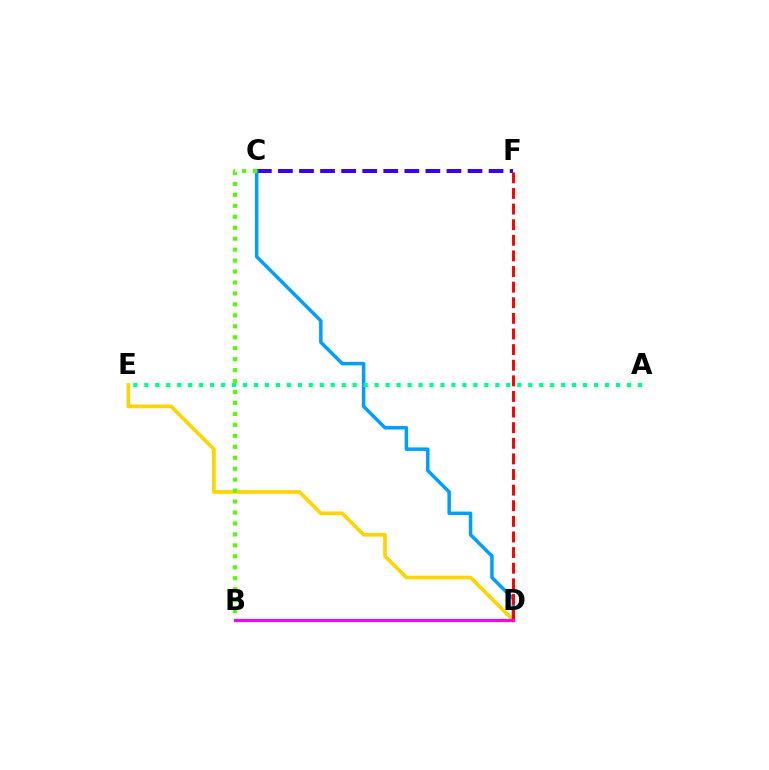{('D', 'E'): [{'color': '#ffd500', 'line_style': 'solid', 'thickness': 2.66}], ('C', 'F'): [{'color': '#3700ff', 'line_style': 'dashed', 'thickness': 2.86}], ('C', 'D'): [{'color': '#009eff', 'line_style': 'solid', 'thickness': 2.51}], ('D', 'F'): [{'color': '#ff0000', 'line_style': 'dashed', 'thickness': 2.12}], ('A', 'E'): [{'color': '#00ff86', 'line_style': 'dotted', 'thickness': 2.98}], ('B', 'C'): [{'color': '#4fff00', 'line_style': 'dotted', 'thickness': 2.98}], ('B', 'D'): [{'color': '#ff00ed', 'line_style': 'solid', 'thickness': 2.28}]}